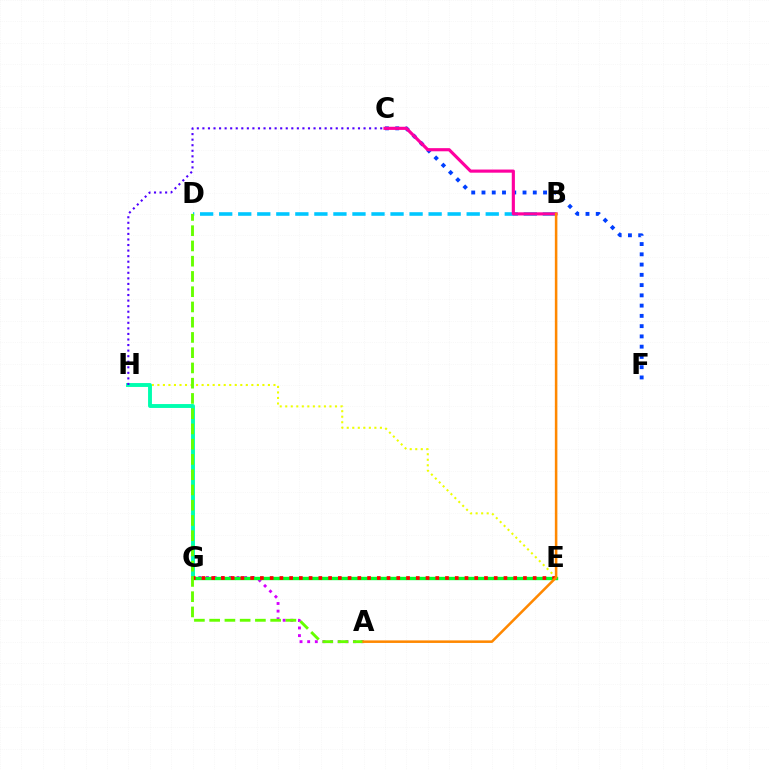{('C', 'F'): [{'color': '#003fff', 'line_style': 'dotted', 'thickness': 2.79}], ('B', 'D'): [{'color': '#00c7ff', 'line_style': 'dashed', 'thickness': 2.59}], ('E', 'H'): [{'color': '#eeff00', 'line_style': 'dotted', 'thickness': 1.5}], ('B', 'C'): [{'color': '#ff00a0', 'line_style': 'solid', 'thickness': 2.26}], ('G', 'H'): [{'color': '#00ffaf', 'line_style': 'solid', 'thickness': 2.8}], ('A', 'G'): [{'color': '#d600ff', 'line_style': 'dotted', 'thickness': 2.08}], ('C', 'H'): [{'color': '#4f00ff', 'line_style': 'dotted', 'thickness': 1.51}], ('E', 'G'): [{'color': '#00ff27', 'line_style': 'solid', 'thickness': 2.43}, {'color': '#ff0000', 'line_style': 'dotted', 'thickness': 2.65}], ('A', 'D'): [{'color': '#66ff00', 'line_style': 'dashed', 'thickness': 2.07}], ('A', 'B'): [{'color': '#ff8800', 'line_style': 'solid', 'thickness': 1.83}]}